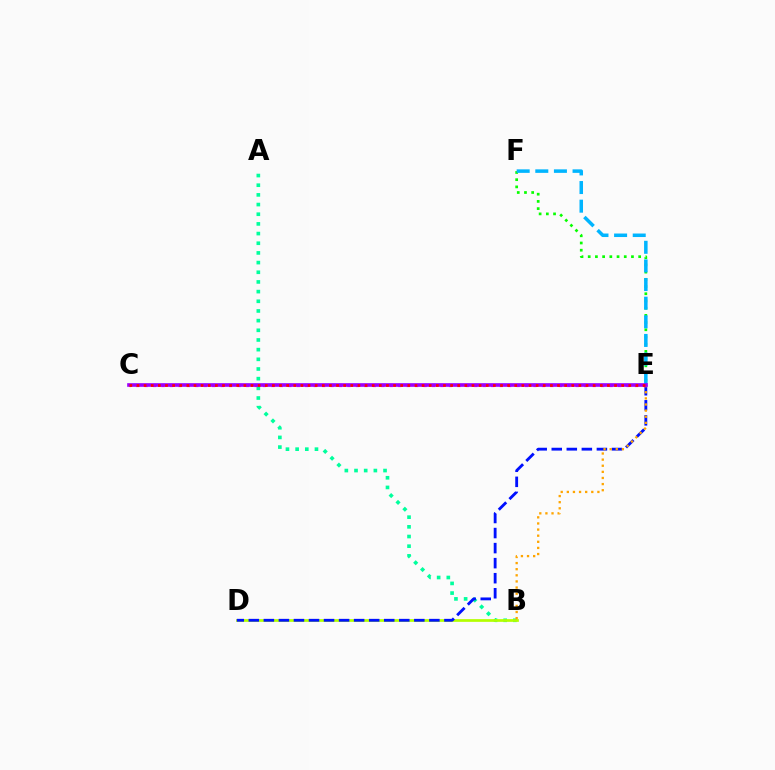{('A', 'B'): [{'color': '#00ff9d', 'line_style': 'dotted', 'thickness': 2.63}], ('B', 'D'): [{'color': '#b3ff00', 'line_style': 'solid', 'thickness': 1.96}], ('E', 'F'): [{'color': '#08ff00', 'line_style': 'dotted', 'thickness': 1.96}, {'color': '#00b5ff', 'line_style': 'dashed', 'thickness': 2.53}], ('D', 'E'): [{'color': '#0010ff', 'line_style': 'dashed', 'thickness': 2.04}], ('B', 'E'): [{'color': '#ffa500', 'line_style': 'dotted', 'thickness': 1.66}], ('C', 'E'): [{'color': '#ff00bd', 'line_style': 'dotted', 'thickness': 2.3}, {'color': '#9b00ff', 'line_style': 'solid', 'thickness': 2.62}, {'color': '#ff0000', 'line_style': 'dotted', 'thickness': 1.94}]}